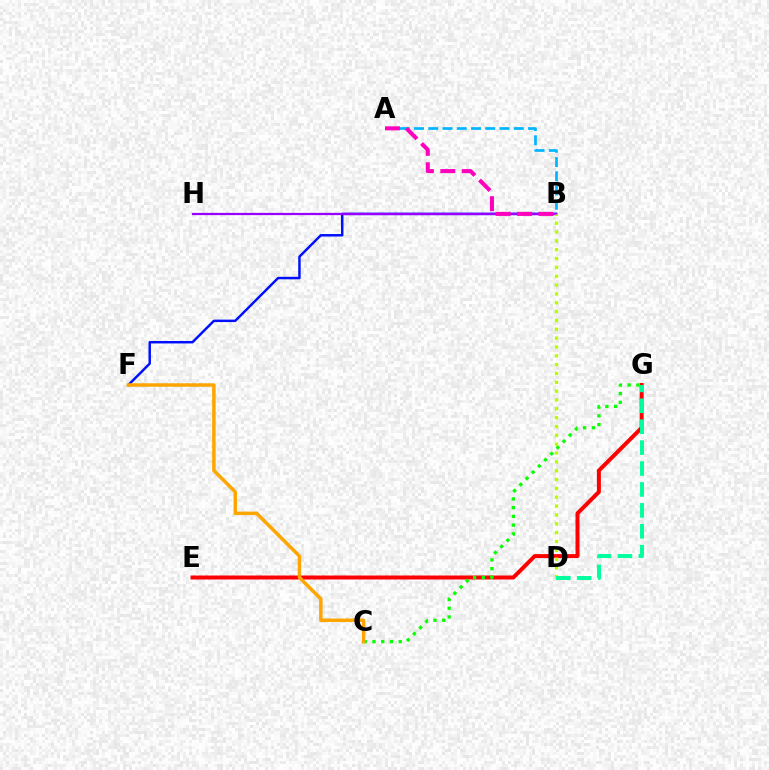{('B', 'F'): [{'color': '#0010ff', 'line_style': 'solid', 'thickness': 1.77}], ('A', 'B'): [{'color': '#00b5ff', 'line_style': 'dashed', 'thickness': 1.94}, {'color': '#ff00bd', 'line_style': 'dashed', 'thickness': 2.91}], ('B', 'H'): [{'color': '#9b00ff', 'line_style': 'solid', 'thickness': 1.62}], ('E', 'G'): [{'color': '#ff0000', 'line_style': 'solid', 'thickness': 2.87}], ('C', 'G'): [{'color': '#08ff00', 'line_style': 'dotted', 'thickness': 2.37}], ('B', 'D'): [{'color': '#b3ff00', 'line_style': 'dotted', 'thickness': 2.4}], ('D', 'G'): [{'color': '#00ff9d', 'line_style': 'dashed', 'thickness': 2.84}], ('C', 'F'): [{'color': '#ffa500', 'line_style': 'solid', 'thickness': 2.5}]}